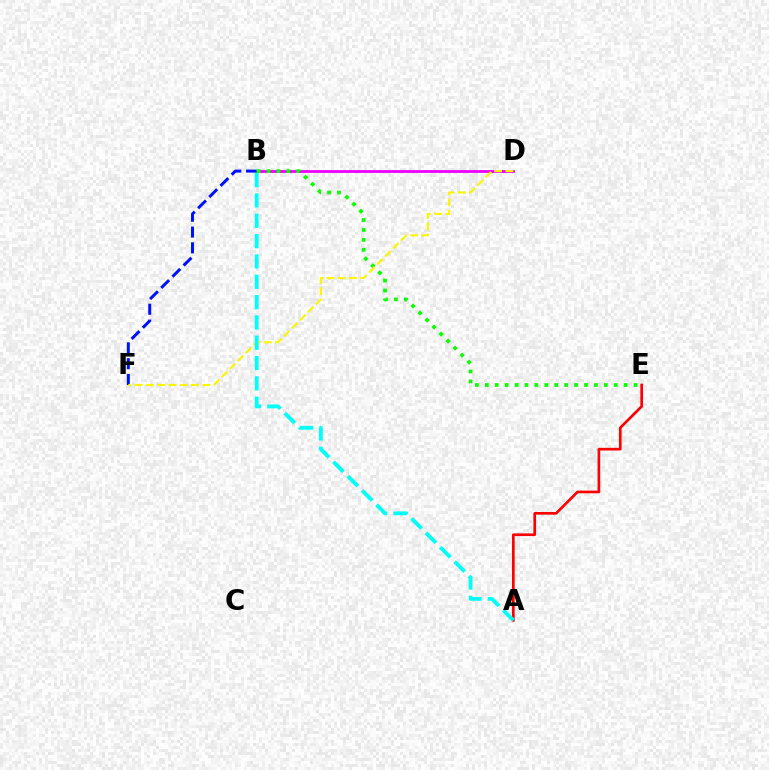{('A', 'E'): [{'color': '#ff0000', 'line_style': 'solid', 'thickness': 1.92}], ('B', 'D'): [{'color': '#ee00ff', 'line_style': 'solid', 'thickness': 2.03}], ('B', 'F'): [{'color': '#0010ff', 'line_style': 'dashed', 'thickness': 2.15}], ('B', 'E'): [{'color': '#08ff00', 'line_style': 'dotted', 'thickness': 2.69}], ('D', 'F'): [{'color': '#fcf500', 'line_style': 'dashed', 'thickness': 1.53}], ('A', 'B'): [{'color': '#00fff6', 'line_style': 'dashed', 'thickness': 2.76}]}